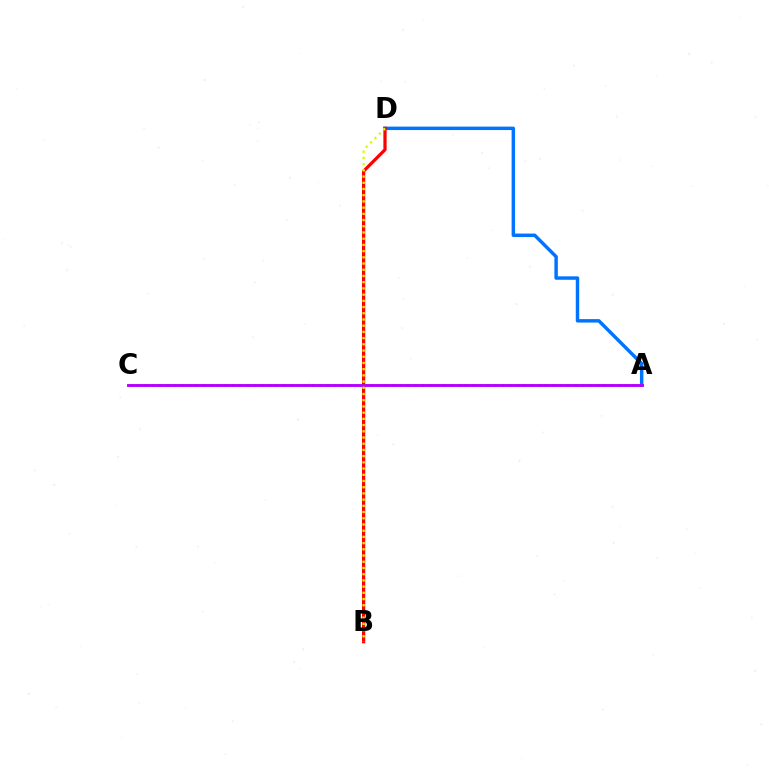{('A', 'C'): [{'color': '#00ff5c', 'line_style': 'dotted', 'thickness': 1.98}, {'color': '#b900ff', 'line_style': 'solid', 'thickness': 2.09}], ('A', 'D'): [{'color': '#0074ff', 'line_style': 'solid', 'thickness': 2.48}], ('B', 'D'): [{'color': '#ff0000', 'line_style': 'solid', 'thickness': 2.33}, {'color': '#d1ff00', 'line_style': 'dotted', 'thickness': 1.69}]}